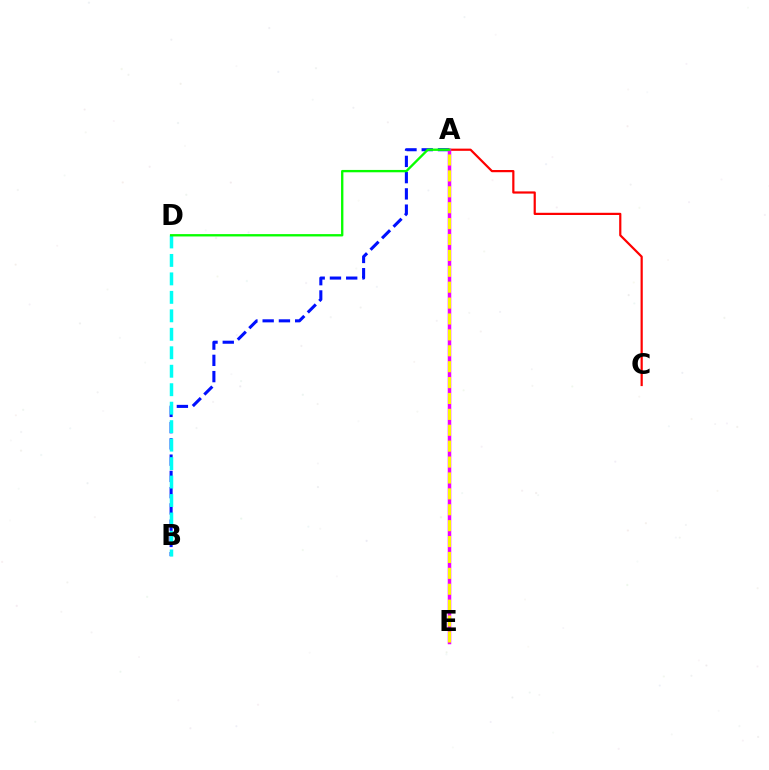{('A', 'B'): [{'color': '#0010ff', 'line_style': 'dashed', 'thickness': 2.21}], ('A', 'C'): [{'color': '#ff0000', 'line_style': 'solid', 'thickness': 1.59}], ('B', 'D'): [{'color': '#00fff6', 'line_style': 'dashed', 'thickness': 2.51}], ('A', 'E'): [{'color': '#ee00ff', 'line_style': 'solid', 'thickness': 2.52}, {'color': '#fcf500', 'line_style': 'dashed', 'thickness': 2.16}], ('A', 'D'): [{'color': '#08ff00', 'line_style': 'solid', 'thickness': 1.69}]}